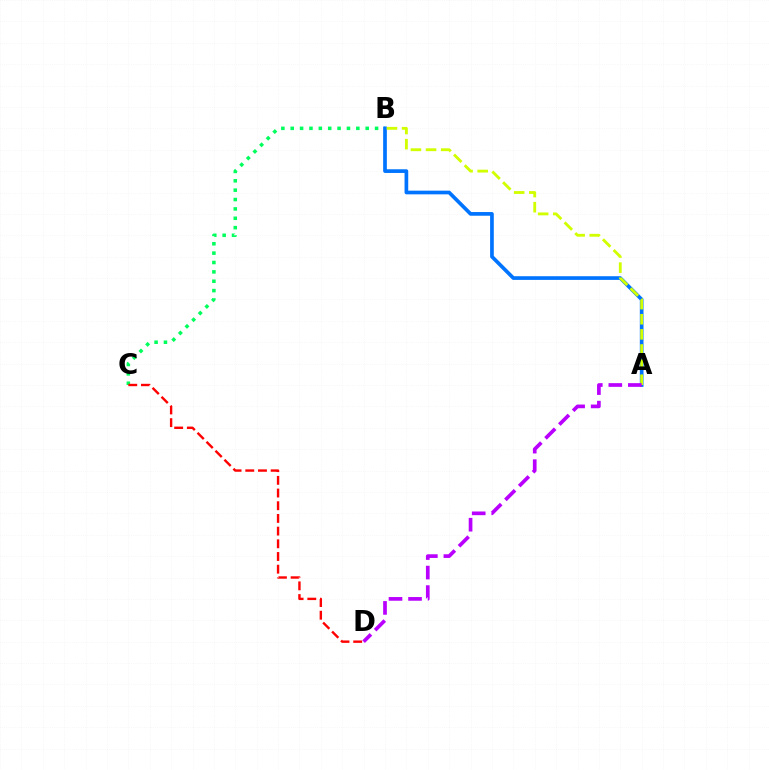{('B', 'C'): [{'color': '#00ff5c', 'line_style': 'dotted', 'thickness': 2.55}], ('A', 'B'): [{'color': '#0074ff', 'line_style': 'solid', 'thickness': 2.65}, {'color': '#d1ff00', 'line_style': 'dashed', 'thickness': 2.05}], ('C', 'D'): [{'color': '#ff0000', 'line_style': 'dashed', 'thickness': 1.72}], ('A', 'D'): [{'color': '#b900ff', 'line_style': 'dashed', 'thickness': 2.65}]}